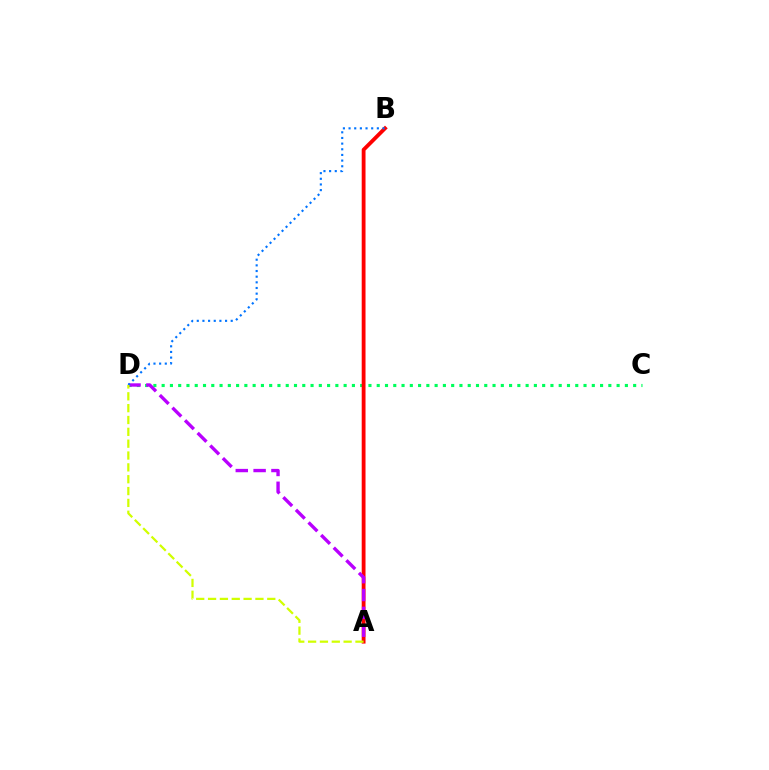{('C', 'D'): [{'color': '#00ff5c', 'line_style': 'dotted', 'thickness': 2.25}], ('A', 'B'): [{'color': '#ff0000', 'line_style': 'solid', 'thickness': 2.75}], ('A', 'D'): [{'color': '#b900ff', 'line_style': 'dashed', 'thickness': 2.42}, {'color': '#d1ff00', 'line_style': 'dashed', 'thickness': 1.61}], ('B', 'D'): [{'color': '#0074ff', 'line_style': 'dotted', 'thickness': 1.54}]}